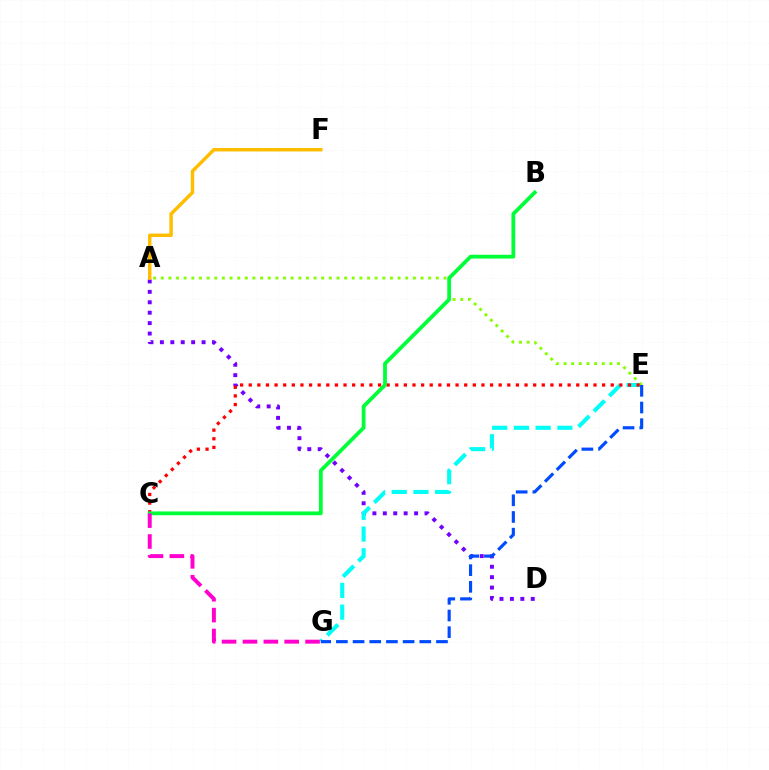{('A', 'D'): [{'color': '#7200ff', 'line_style': 'dotted', 'thickness': 2.83}], ('E', 'G'): [{'color': '#00fff6', 'line_style': 'dashed', 'thickness': 2.95}, {'color': '#004bff', 'line_style': 'dashed', 'thickness': 2.27}], ('A', 'E'): [{'color': '#84ff00', 'line_style': 'dotted', 'thickness': 2.08}], ('A', 'F'): [{'color': '#ffbd00', 'line_style': 'solid', 'thickness': 2.49}], ('C', 'E'): [{'color': '#ff0000', 'line_style': 'dotted', 'thickness': 2.34}], ('B', 'C'): [{'color': '#00ff39', 'line_style': 'solid', 'thickness': 2.72}], ('C', 'G'): [{'color': '#ff00cf', 'line_style': 'dashed', 'thickness': 2.84}]}